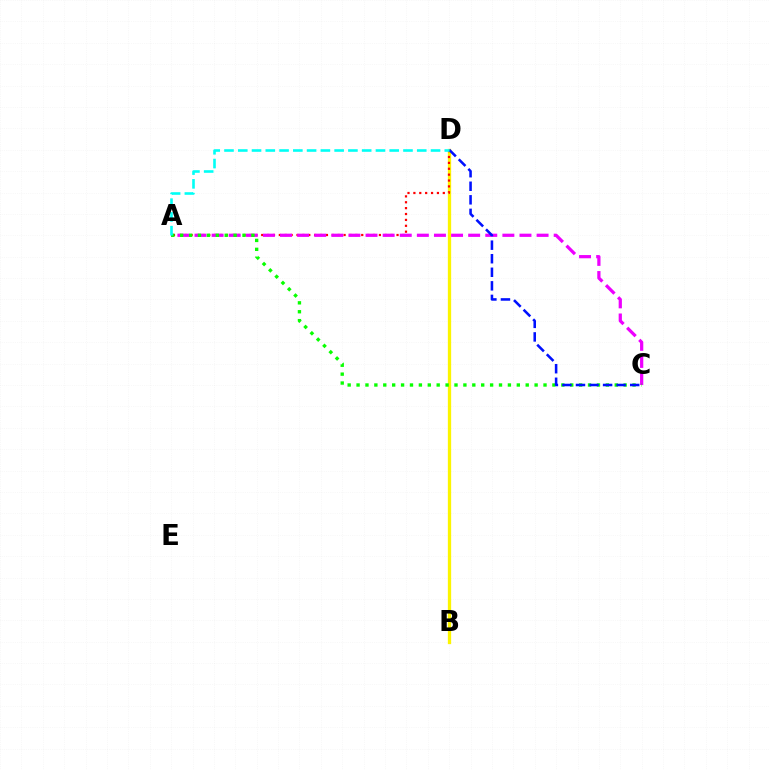{('B', 'D'): [{'color': '#fcf500', 'line_style': 'solid', 'thickness': 2.37}], ('A', 'D'): [{'color': '#ff0000', 'line_style': 'dotted', 'thickness': 1.6}, {'color': '#00fff6', 'line_style': 'dashed', 'thickness': 1.87}], ('A', 'C'): [{'color': '#ee00ff', 'line_style': 'dashed', 'thickness': 2.32}, {'color': '#08ff00', 'line_style': 'dotted', 'thickness': 2.42}], ('C', 'D'): [{'color': '#0010ff', 'line_style': 'dashed', 'thickness': 1.84}]}